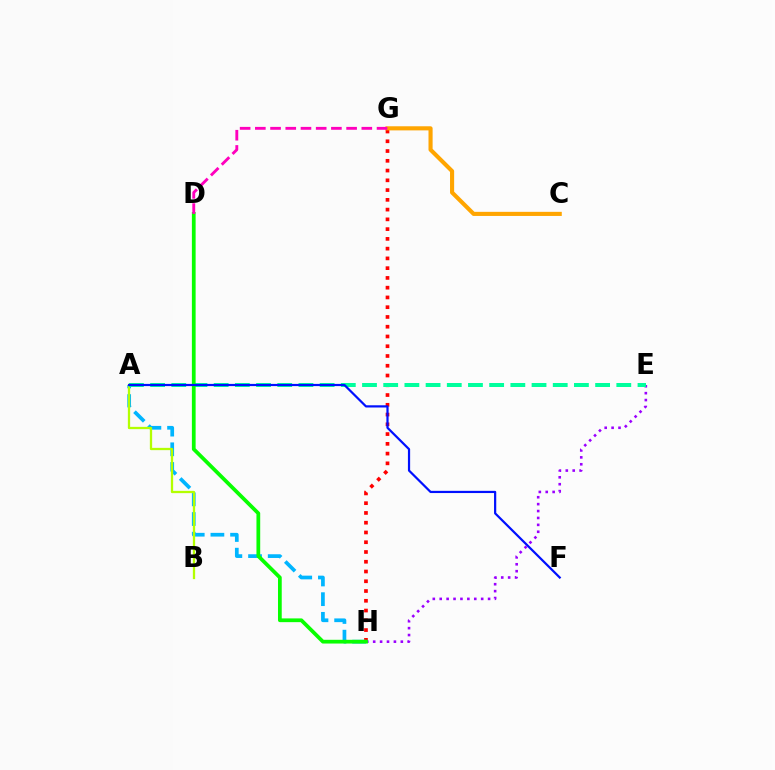{('G', 'H'): [{'color': '#ff0000', 'line_style': 'dotted', 'thickness': 2.65}], ('A', 'H'): [{'color': '#00b5ff', 'line_style': 'dashed', 'thickness': 2.67}], ('A', 'B'): [{'color': '#b3ff00', 'line_style': 'solid', 'thickness': 1.64}], ('E', 'H'): [{'color': '#9b00ff', 'line_style': 'dotted', 'thickness': 1.88}], ('A', 'E'): [{'color': '#00ff9d', 'line_style': 'dashed', 'thickness': 2.88}], ('C', 'G'): [{'color': '#ffa500', 'line_style': 'solid', 'thickness': 2.96}], ('D', 'H'): [{'color': '#08ff00', 'line_style': 'solid', 'thickness': 2.69}], ('D', 'G'): [{'color': '#ff00bd', 'line_style': 'dashed', 'thickness': 2.07}], ('A', 'F'): [{'color': '#0010ff', 'line_style': 'solid', 'thickness': 1.59}]}